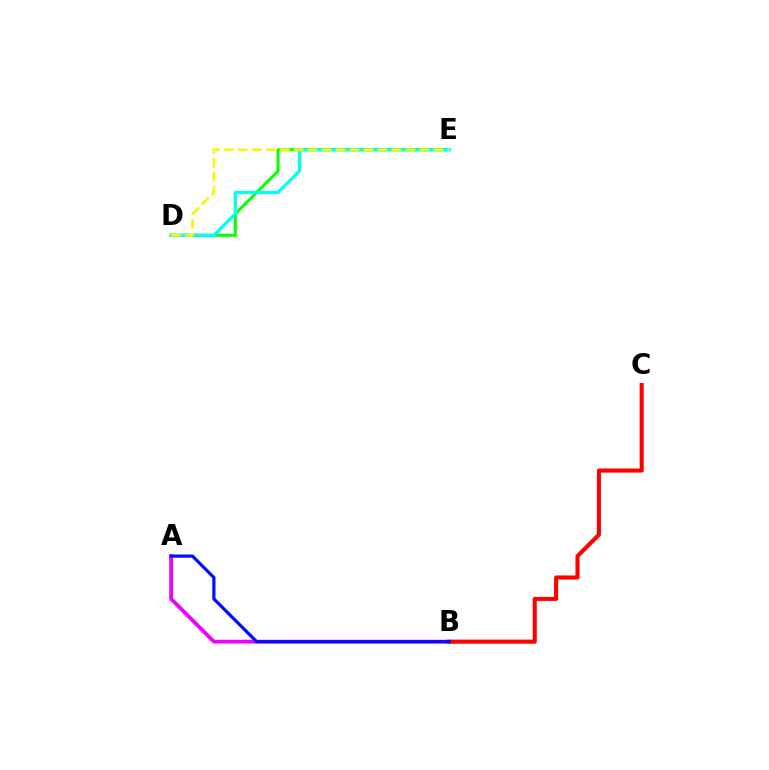{('A', 'B'): [{'color': '#ee00ff', 'line_style': 'solid', 'thickness': 2.72}, {'color': '#0010ff', 'line_style': 'solid', 'thickness': 2.3}], ('B', 'C'): [{'color': '#ff0000', 'line_style': 'solid', 'thickness': 2.94}], ('D', 'E'): [{'color': '#08ff00', 'line_style': 'solid', 'thickness': 2.17}, {'color': '#00fff6', 'line_style': 'solid', 'thickness': 2.33}, {'color': '#fcf500', 'line_style': 'dashed', 'thickness': 1.9}]}